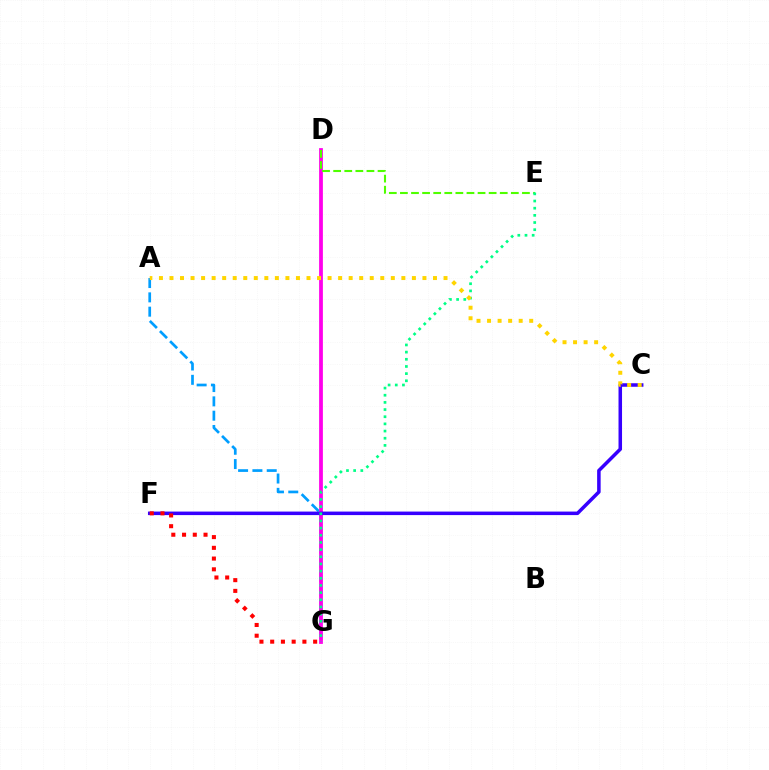{('A', 'G'): [{'color': '#009eff', 'line_style': 'dashed', 'thickness': 1.94}], ('D', 'G'): [{'color': '#ff00ed', 'line_style': 'solid', 'thickness': 2.72}], ('C', 'F'): [{'color': '#3700ff', 'line_style': 'solid', 'thickness': 2.54}], ('F', 'G'): [{'color': '#ff0000', 'line_style': 'dotted', 'thickness': 2.92}], ('D', 'E'): [{'color': '#4fff00', 'line_style': 'dashed', 'thickness': 1.51}], ('E', 'G'): [{'color': '#00ff86', 'line_style': 'dotted', 'thickness': 1.95}], ('A', 'C'): [{'color': '#ffd500', 'line_style': 'dotted', 'thickness': 2.86}]}